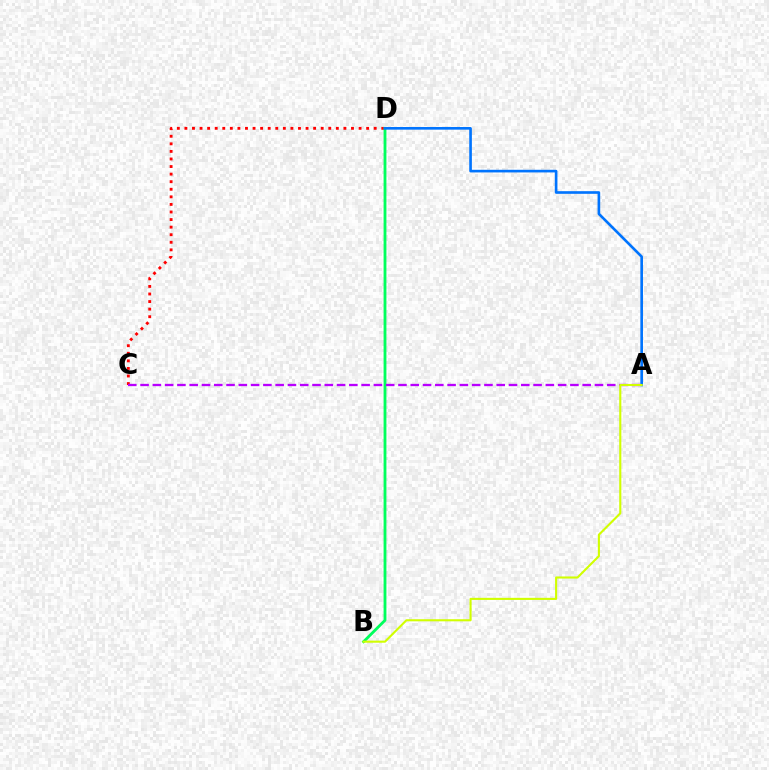{('C', 'D'): [{'color': '#ff0000', 'line_style': 'dotted', 'thickness': 2.06}], ('B', 'D'): [{'color': '#00ff5c', 'line_style': 'solid', 'thickness': 2.03}], ('A', 'D'): [{'color': '#0074ff', 'line_style': 'solid', 'thickness': 1.9}], ('A', 'C'): [{'color': '#b900ff', 'line_style': 'dashed', 'thickness': 1.67}], ('A', 'B'): [{'color': '#d1ff00', 'line_style': 'solid', 'thickness': 1.51}]}